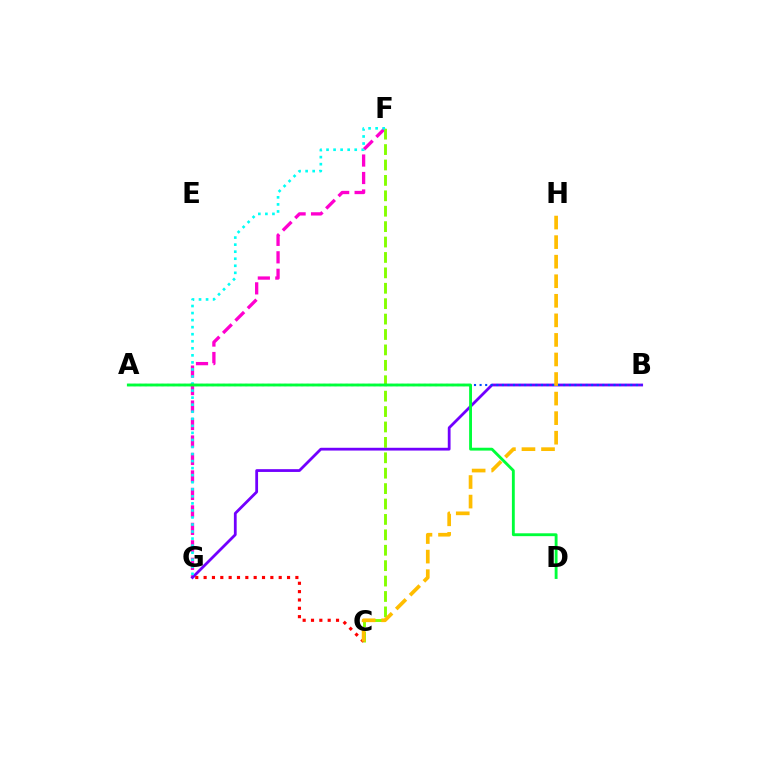{('F', 'G'): [{'color': '#ff00cf', 'line_style': 'dashed', 'thickness': 2.37}, {'color': '#00fff6', 'line_style': 'dotted', 'thickness': 1.91}], ('C', 'F'): [{'color': '#84ff00', 'line_style': 'dashed', 'thickness': 2.09}], ('B', 'G'): [{'color': '#7200ff', 'line_style': 'solid', 'thickness': 2.0}], ('C', 'G'): [{'color': '#ff0000', 'line_style': 'dotted', 'thickness': 2.27}], ('A', 'B'): [{'color': '#004bff', 'line_style': 'dotted', 'thickness': 1.52}], ('C', 'H'): [{'color': '#ffbd00', 'line_style': 'dashed', 'thickness': 2.66}], ('A', 'D'): [{'color': '#00ff39', 'line_style': 'solid', 'thickness': 2.06}]}